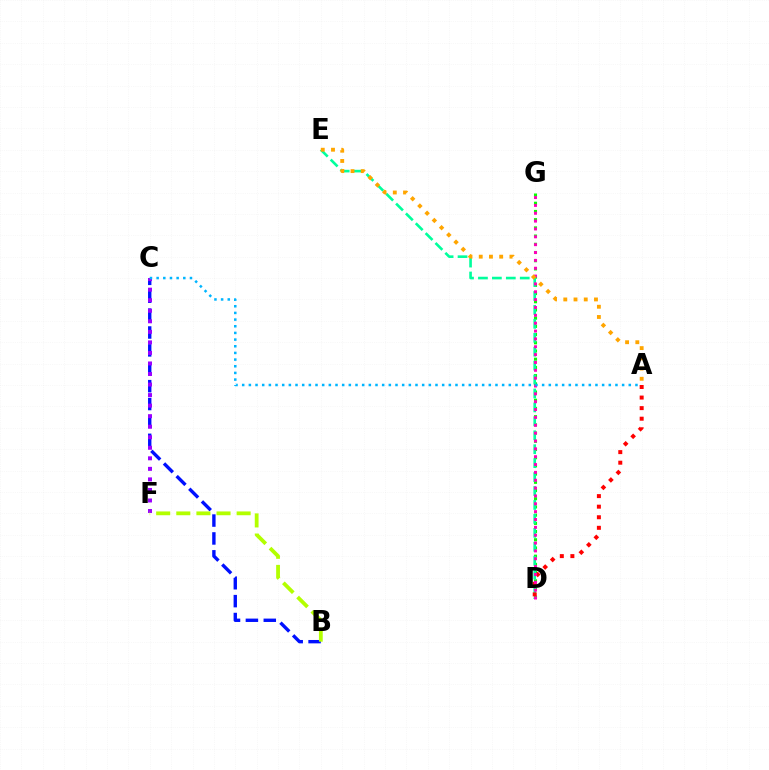{('B', 'C'): [{'color': '#0010ff', 'line_style': 'dashed', 'thickness': 2.43}], ('D', 'G'): [{'color': '#08ff00', 'line_style': 'dotted', 'thickness': 2.23}, {'color': '#ff00bd', 'line_style': 'dotted', 'thickness': 2.13}], ('D', 'E'): [{'color': '#00ff9d', 'line_style': 'dashed', 'thickness': 1.89}], ('A', 'D'): [{'color': '#ff0000', 'line_style': 'dotted', 'thickness': 2.87}], ('C', 'F'): [{'color': '#9b00ff', 'line_style': 'dotted', 'thickness': 2.86}], ('B', 'F'): [{'color': '#b3ff00', 'line_style': 'dashed', 'thickness': 2.73}], ('A', 'E'): [{'color': '#ffa500', 'line_style': 'dotted', 'thickness': 2.78}], ('A', 'C'): [{'color': '#00b5ff', 'line_style': 'dotted', 'thickness': 1.81}]}